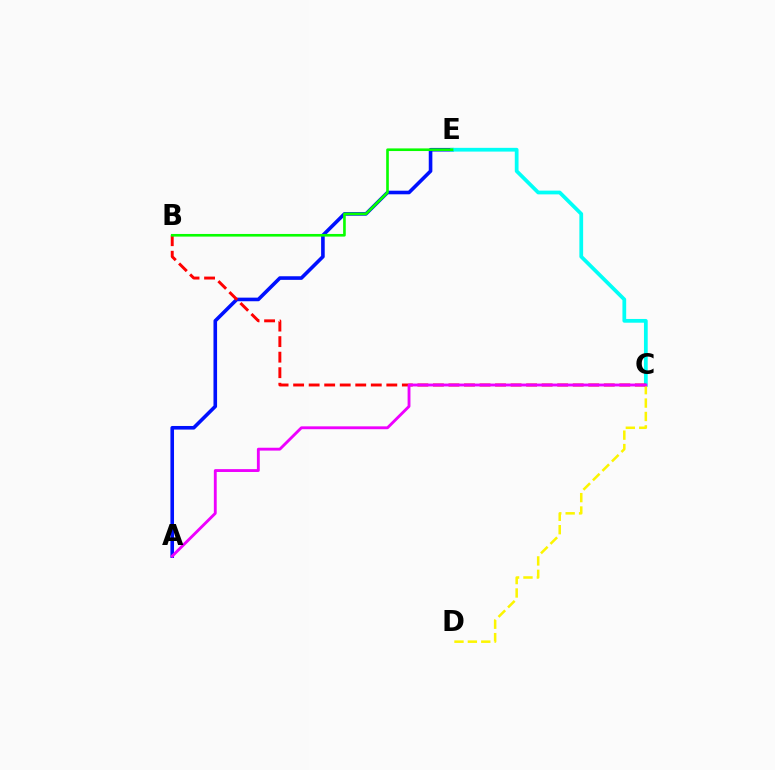{('A', 'E'): [{'color': '#0010ff', 'line_style': 'solid', 'thickness': 2.6}], ('C', 'E'): [{'color': '#00fff6', 'line_style': 'solid', 'thickness': 2.7}], ('B', 'C'): [{'color': '#ff0000', 'line_style': 'dashed', 'thickness': 2.11}], ('C', 'D'): [{'color': '#fcf500', 'line_style': 'dashed', 'thickness': 1.82}], ('B', 'E'): [{'color': '#08ff00', 'line_style': 'solid', 'thickness': 1.9}], ('A', 'C'): [{'color': '#ee00ff', 'line_style': 'solid', 'thickness': 2.06}]}